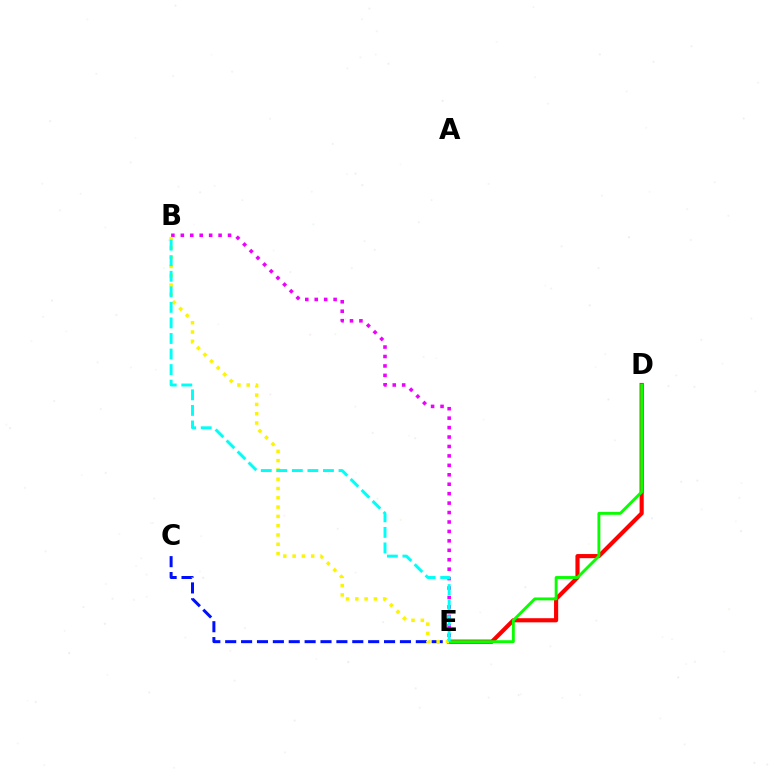{('D', 'E'): [{'color': '#ff0000', 'line_style': 'solid', 'thickness': 2.98}, {'color': '#08ff00', 'line_style': 'solid', 'thickness': 2.07}], ('B', 'E'): [{'color': '#ee00ff', 'line_style': 'dotted', 'thickness': 2.56}, {'color': '#fcf500', 'line_style': 'dotted', 'thickness': 2.53}, {'color': '#00fff6', 'line_style': 'dashed', 'thickness': 2.11}], ('C', 'E'): [{'color': '#0010ff', 'line_style': 'dashed', 'thickness': 2.16}]}